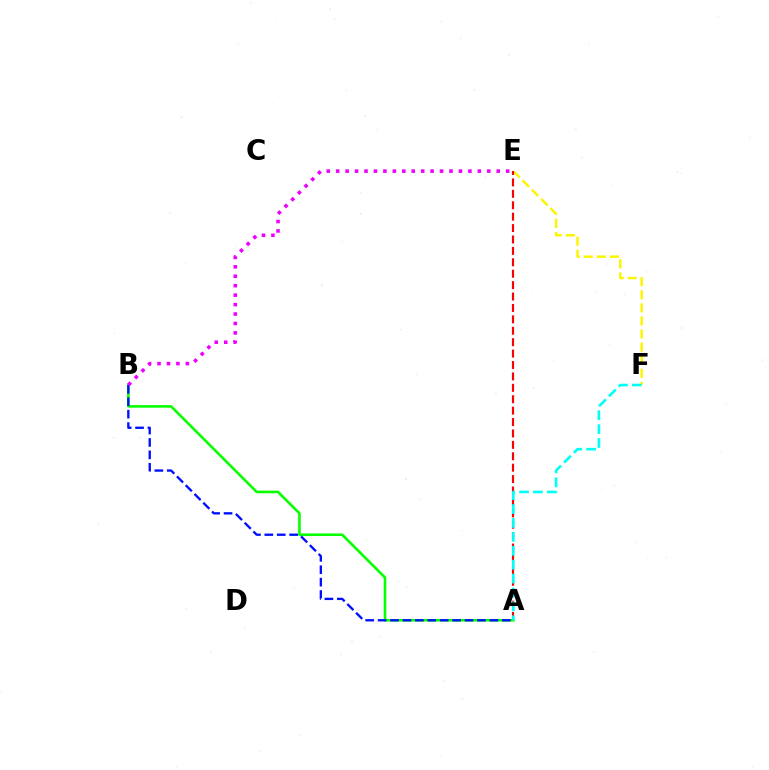{('E', 'F'): [{'color': '#fcf500', 'line_style': 'dashed', 'thickness': 1.78}], ('A', 'E'): [{'color': '#ff0000', 'line_style': 'dashed', 'thickness': 1.55}], ('A', 'B'): [{'color': '#08ff00', 'line_style': 'solid', 'thickness': 1.88}, {'color': '#0010ff', 'line_style': 'dashed', 'thickness': 1.69}], ('B', 'E'): [{'color': '#ee00ff', 'line_style': 'dotted', 'thickness': 2.57}], ('A', 'F'): [{'color': '#00fff6', 'line_style': 'dashed', 'thickness': 1.89}]}